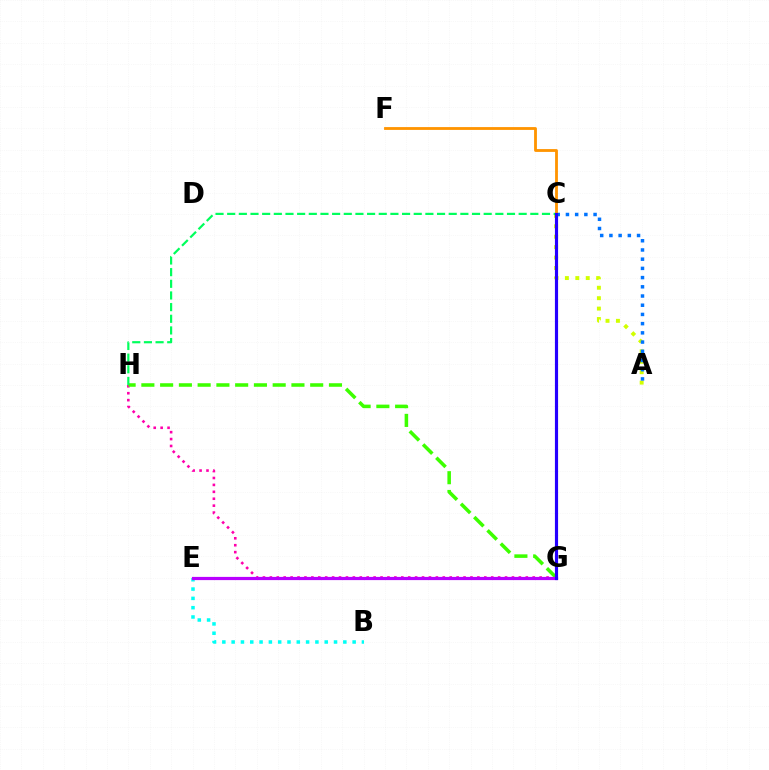{('B', 'E'): [{'color': '#00fff6', 'line_style': 'dotted', 'thickness': 2.53}], ('G', 'H'): [{'color': '#ff00ac', 'line_style': 'dotted', 'thickness': 1.88}, {'color': '#3dff00', 'line_style': 'dashed', 'thickness': 2.55}], ('A', 'C'): [{'color': '#d1ff00', 'line_style': 'dotted', 'thickness': 2.83}, {'color': '#0074ff', 'line_style': 'dotted', 'thickness': 2.5}], ('C', 'H'): [{'color': '#00ff5c', 'line_style': 'dashed', 'thickness': 1.58}], ('E', 'G'): [{'color': '#b900ff', 'line_style': 'solid', 'thickness': 2.3}], ('C', 'F'): [{'color': '#ff9400', 'line_style': 'solid', 'thickness': 2.03}], ('C', 'G'): [{'color': '#ff0000', 'line_style': 'dotted', 'thickness': 1.91}, {'color': '#2500ff', 'line_style': 'solid', 'thickness': 2.27}]}